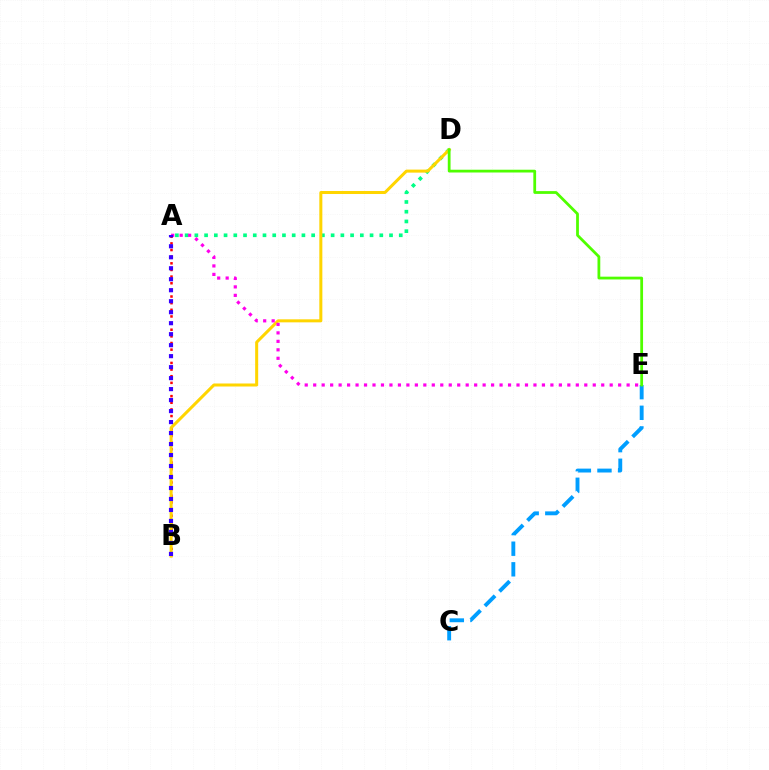{('A', 'D'): [{'color': '#00ff86', 'line_style': 'dotted', 'thickness': 2.64}], ('C', 'E'): [{'color': '#009eff', 'line_style': 'dashed', 'thickness': 2.8}], ('A', 'B'): [{'color': '#ff0000', 'line_style': 'dotted', 'thickness': 1.8}, {'color': '#3700ff', 'line_style': 'dotted', 'thickness': 2.99}], ('B', 'D'): [{'color': '#ffd500', 'line_style': 'solid', 'thickness': 2.17}], ('D', 'E'): [{'color': '#4fff00', 'line_style': 'solid', 'thickness': 2.0}], ('A', 'E'): [{'color': '#ff00ed', 'line_style': 'dotted', 'thickness': 2.3}]}